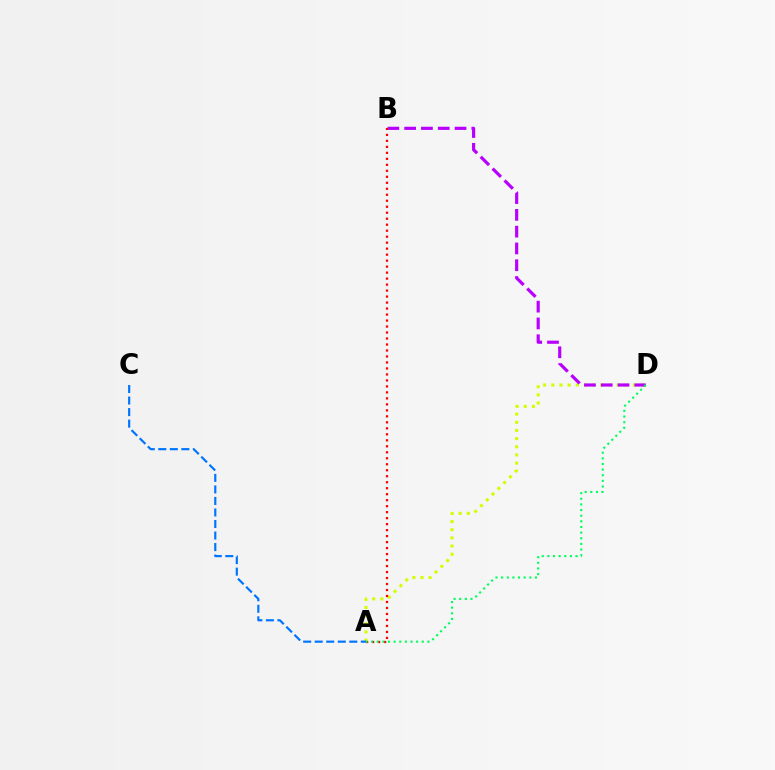{('A', 'D'): [{'color': '#d1ff00', 'line_style': 'dotted', 'thickness': 2.22}, {'color': '#00ff5c', 'line_style': 'dotted', 'thickness': 1.53}], ('A', 'C'): [{'color': '#0074ff', 'line_style': 'dashed', 'thickness': 1.57}], ('B', 'D'): [{'color': '#b900ff', 'line_style': 'dashed', 'thickness': 2.28}], ('A', 'B'): [{'color': '#ff0000', 'line_style': 'dotted', 'thickness': 1.63}]}